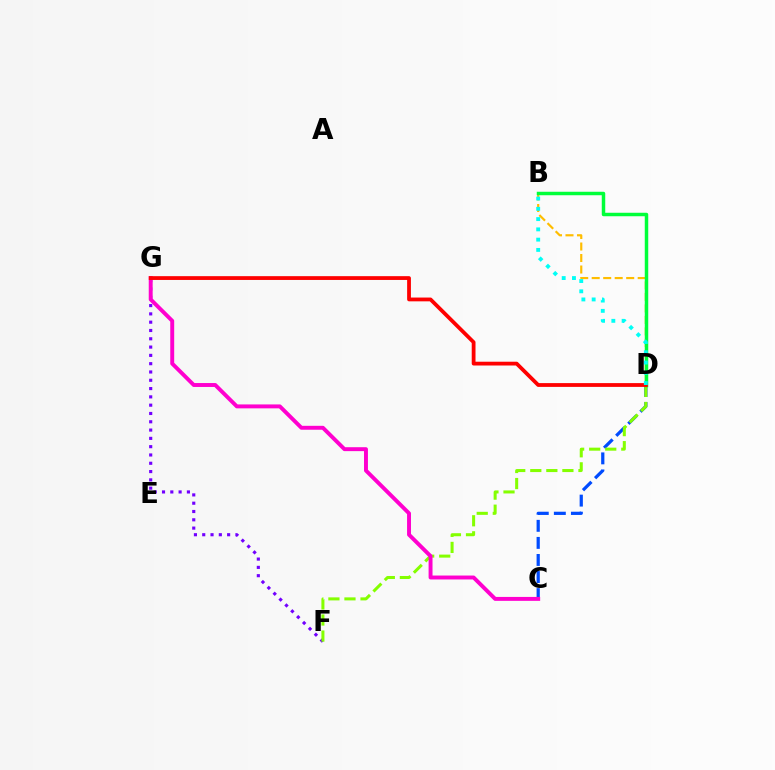{('B', 'D'): [{'color': '#ffbd00', 'line_style': 'dashed', 'thickness': 1.56}, {'color': '#00ff39', 'line_style': 'solid', 'thickness': 2.5}, {'color': '#00fff6', 'line_style': 'dotted', 'thickness': 2.79}], ('C', 'D'): [{'color': '#004bff', 'line_style': 'dashed', 'thickness': 2.32}], ('F', 'G'): [{'color': '#7200ff', 'line_style': 'dotted', 'thickness': 2.25}], ('D', 'F'): [{'color': '#84ff00', 'line_style': 'dashed', 'thickness': 2.18}], ('C', 'G'): [{'color': '#ff00cf', 'line_style': 'solid', 'thickness': 2.82}], ('D', 'G'): [{'color': '#ff0000', 'line_style': 'solid', 'thickness': 2.73}]}